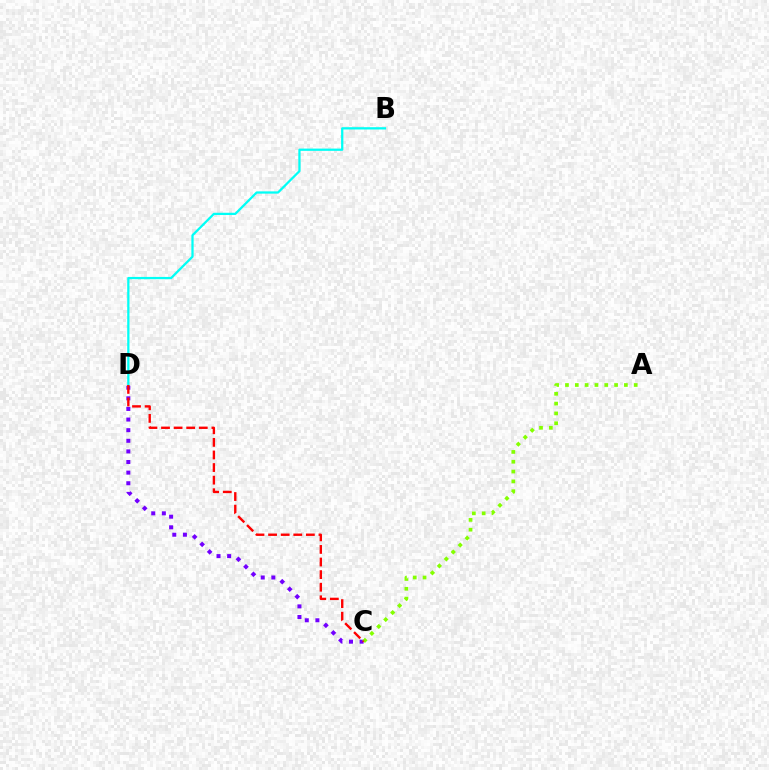{('C', 'D'): [{'color': '#7200ff', 'line_style': 'dotted', 'thickness': 2.88}, {'color': '#ff0000', 'line_style': 'dashed', 'thickness': 1.71}], ('B', 'D'): [{'color': '#00fff6', 'line_style': 'solid', 'thickness': 1.63}], ('A', 'C'): [{'color': '#84ff00', 'line_style': 'dotted', 'thickness': 2.67}]}